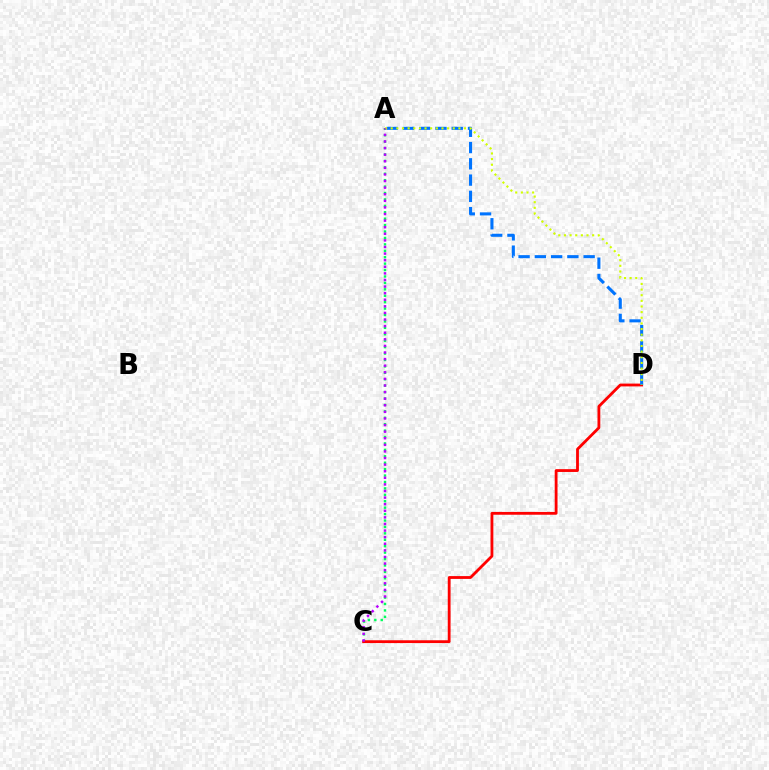{('A', 'C'): [{'color': '#00ff5c', 'line_style': 'dotted', 'thickness': 1.74}, {'color': '#b900ff', 'line_style': 'dotted', 'thickness': 1.79}], ('C', 'D'): [{'color': '#ff0000', 'line_style': 'solid', 'thickness': 2.02}], ('A', 'D'): [{'color': '#0074ff', 'line_style': 'dashed', 'thickness': 2.21}, {'color': '#d1ff00', 'line_style': 'dotted', 'thickness': 1.53}]}